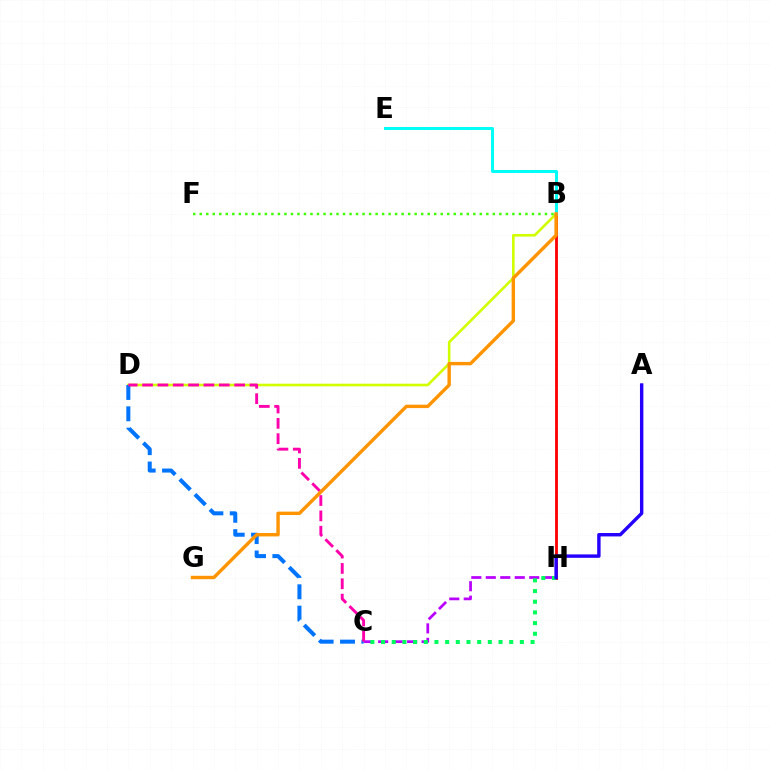{('B', 'H'): [{'color': '#ff0000', 'line_style': 'solid', 'thickness': 2.03}], ('C', 'H'): [{'color': '#b900ff', 'line_style': 'dashed', 'thickness': 1.97}, {'color': '#00ff5c', 'line_style': 'dotted', 'thickness': 2.9}], ('B', 'D'): [{'color': '#d1ff00', 'line_style': 'solid', 'thickness': 1.89}], ('A', 'H'): [{'color': '#2500ff', 'line_style': 'solid', 'thickness': 2.45}], ('C', 'D'): [{'color': '#0074ff', 'line_style': 'dashed', 'thickness': 2.9}, {'color': '#ff00ac', 'line_style': 'dashed', 'thickness': 2.09}], ('B', 'F'): [{'color': '#3dff00', 'line_style': 'dotted', 'thickness': 1.77}], ('B', 'E'): [{'color': '#00fff6', 'line_style': 'solid', 'thickness': 2.15}], ('B', 'G'): [{'color': '#ff9400', 'line_style': 'solid', 'thickness': 2.45}]}